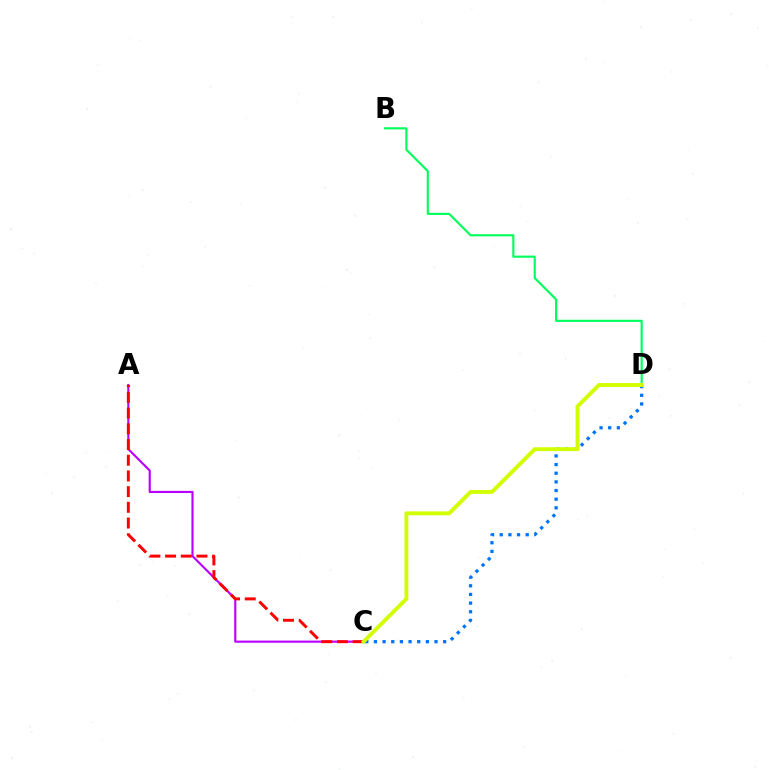{('B', 'D'): [{'color': '#00ff5c', 'line_style': 'solid', 'thickness': 1.54}], ('C', 'D'): [{'color': '#0074ff', 'line_style': 'dotted', 'thickness': 2.35}, {'color': '#d1ff00', 'line_style': 'solid', 'thickness': 2.8}], ('A', 'C'): [{'color': '#b900ff', 'line_style': 'solid', 'thickness': 1.54}, {'color': '#ff0000', 'line_style': 'dashed', 'thickness': 2.13}]}